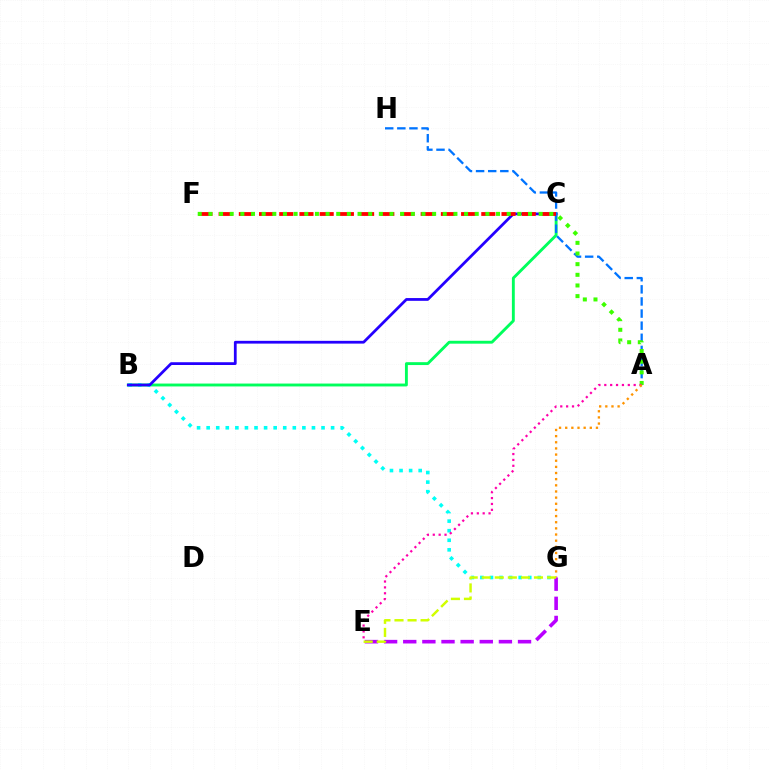{('B', 'C'): [{'color': '#00ff5c', 'line_style': 'solid', 'thickness': 2.07}, {'color': '#2500ff', 'line_style': 'solid', 'thickness': 1.99}], ('B', 'G'): [{'color': '#00fff6', 'line_style': 'dotted', 'thickness': 2.6}], ('A', 'H'): [{'color': '#0074ff', 'line_style': 'dashed', 'thickness': 1.65}], ('C', 'F'): [{'color': '#ff0000', 'line_style': 'dashed', 'thickness': 2.74}], ('A', 'F'): [{'color': '#3dff00', 'line_style': 'dotted', 'thickness': 2.89}], ('A', 'E'): [{'color': '#ff00ac', 'line_style': 'dotted', 'thickness': 1.6}], ('A', 'G'): [{'color': '#ff9400', 'line_style': 'dotted', 'thickness': 1.67}], ('E', 'G'): [{'color': '#b900ff', 'line_style': 'dashed', 'thickness': 2.6}, {'color': '#d1ff00', 'line_style': 'dashed', 'thickness': 1.77}]}